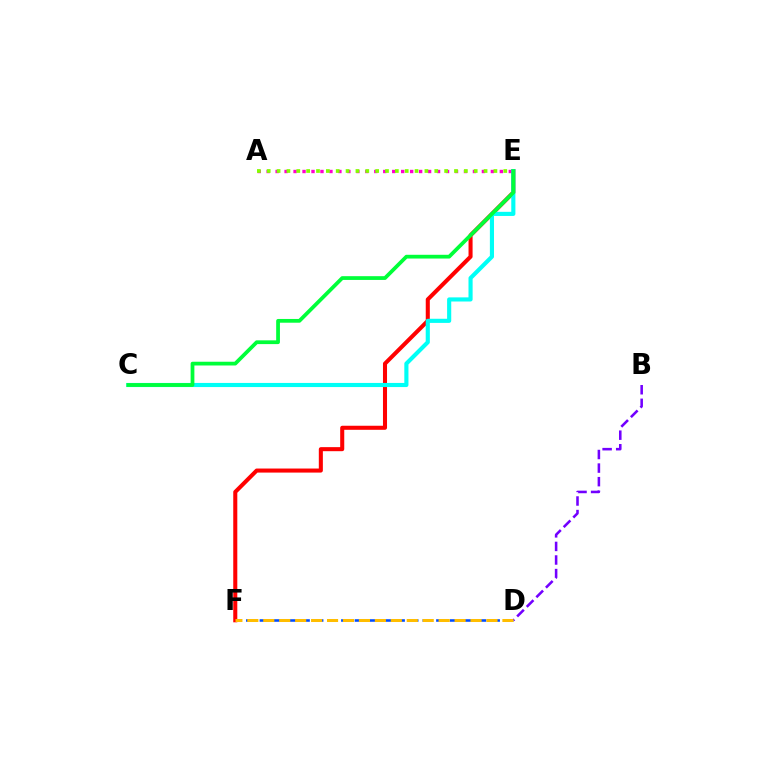{('B', 'D'): [{'color': '#7200ff', 'line_style': 'dashed', 'thickness': 1.84}], ('D', 'F'): [{'color': '#004bff', 'line_style': 'dashed', 'thickness': 1.84}, {'color': '#ffbd00', 'line_style': 'dashed', 'thickness': 2.17}], ('A', 'E'): [{'color': '#ff00cf', 'line_style': 'dotted', 'thickness': 2.44}, {'color': '#84ff00', 'line_style': 'dotted', 'thickness': 2.68}], ('E', 'F'): [{'color': '#ff0000', 'line_style': 'solid', 'thickness': 2.92}], ('C', 'E'): [{'color': '#00fff6', 'line_style': 'solid', 'thickness': 2.97}, {'color': '#00ff39', 'line_style': 'solid', 'thickness': 2.7}]}